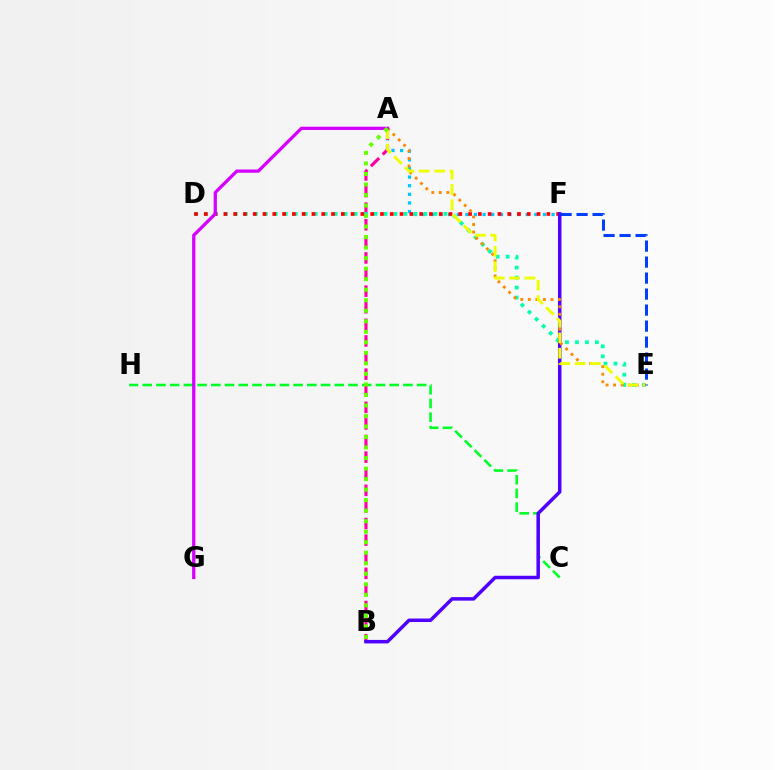{('A', 'F'): [{'color': '#00c7ff', 'line_style': 'dotted', 'thickness': 2.34}], ('A', 'B'): [{'color': '#ff00a0', 'line_style': 'dashed', 'thickness': 2.25}, {'color': '#66ff00', 'line_style': 'dotted', 'thickness': 2.86}], ('C', 'H'): [{'color': '#00ff27', 'line_style': 'dashed', 'thickness': 1.86}], ('D', 'E'): [{'color': '#00ffaf', 'line_style': 'dotted', 'thickness': 2.71}], ('D', 'F'): [{'color': '#ff0000', 'line_style': 'dotted', 'thickness': 2.66}], ('B', 'F'): [{'color': '#4f00ff', 'line_style': 'solid', 'thickness': 2.52}], ('A', 'E'): [{'color': '#ff8800', 'line_style': 'dotted', 'thickness': 2.05}, {'color': '#eeff00', 'line_style': 'dashed', 'thickness': 2.09}], ('A', 'G'): [{'color': '#d600ff', 'line_style': 'solid', 'thickness': 2.35}], ('E', 'F'): [{'color': '#003fff', 'line_style': 'dashed', 'thickness': 2.17}]}